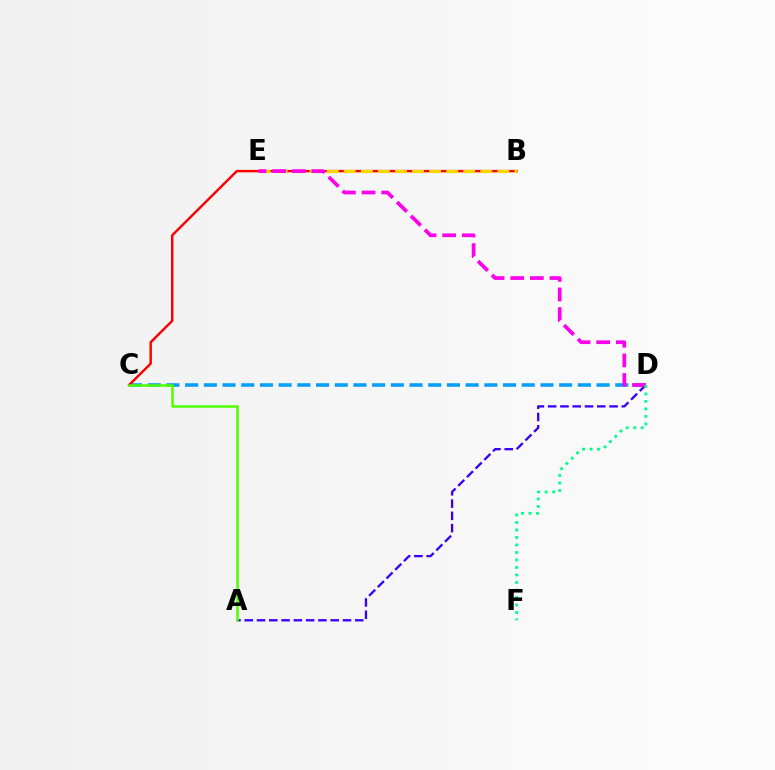{('C', 'D'): [{'color': '#009eff', 'line_style': 'dashed', 'thickness': 2.54}], ('B', 'C'): [{'color': '#ff0000', 'line_style': 'solid', 'thickness': 1.76}], ('B', 'E'): [{'color': '#ffd500', 'line_style': 'dashed', 'thickness': 2.32}], ('A', 'D'): [{'color': '#3700ff', 'line_style': 'dashed', 'thickness': 1.67}], ('D', 'E'): [{'color': '#ff00ed', 'line_style': 'dashed', 'thickness': 2.67}], ('A', 'C'): [{'color': '#4fff00', 'line_style': 'solid', 'thickness': 1.8}], ('D', 'F'): [{'color': '#00ff86', 'line_style': 'dotted', 'thickness': 2.04}]}